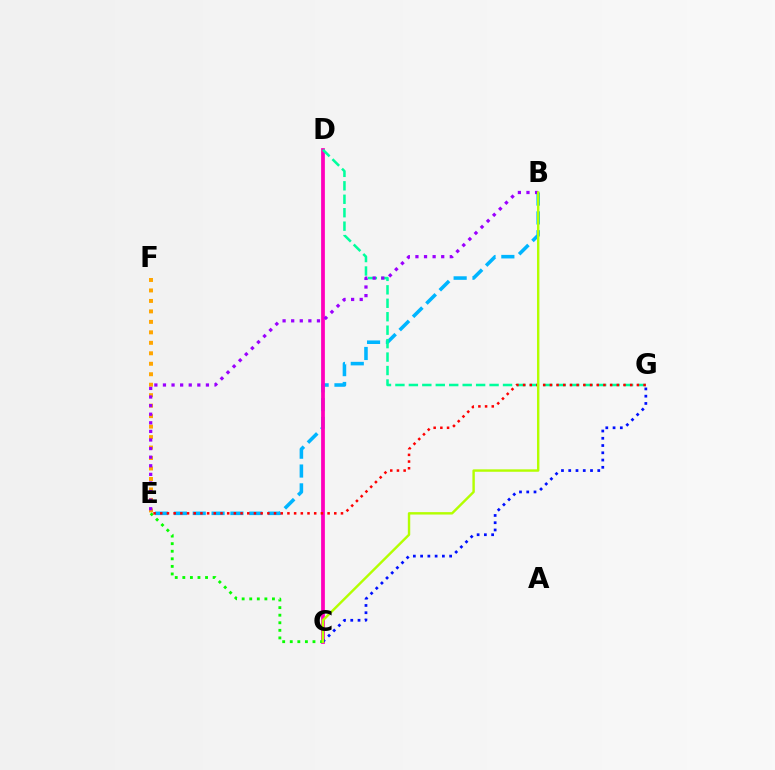{('E', 'F'): [{'color': '#ffa500', 'line_style': 'dotted', 'thickness': 2.85}], ('B', 'E'): [{'color': '#00b5ff', 'line_style': 'dashed', 'thickness': 2.56}, {'color': '#9b00ff', 'line_style': 'dotted', 'thickness': 2.33}], ('C', 'D'): [{'color': '#ff00bd', 'line_style': 'solid', 'thickness': 2.71}], ('D', 'G'): [{'color': '#00ff9d', 'line_style': 'dashed', 'thickness': 1.83}], ('C', 'E'): [{'color': '#08ff00', 'line_style': 'dotted', 'thickness': 2.06}], ('E', 'G'): [{'color': '#ff0000', 'line_style': 'dotted', 'thickness': 1.82}], ('C', 'G'): [{'color': '#0010ff', 'line_style': 'dotted', 'thickness': 1.97}], ('B', 'C'): [{'color': '#b3ff00', 'line_style': 'solid', 'thickness': 1.74}]}